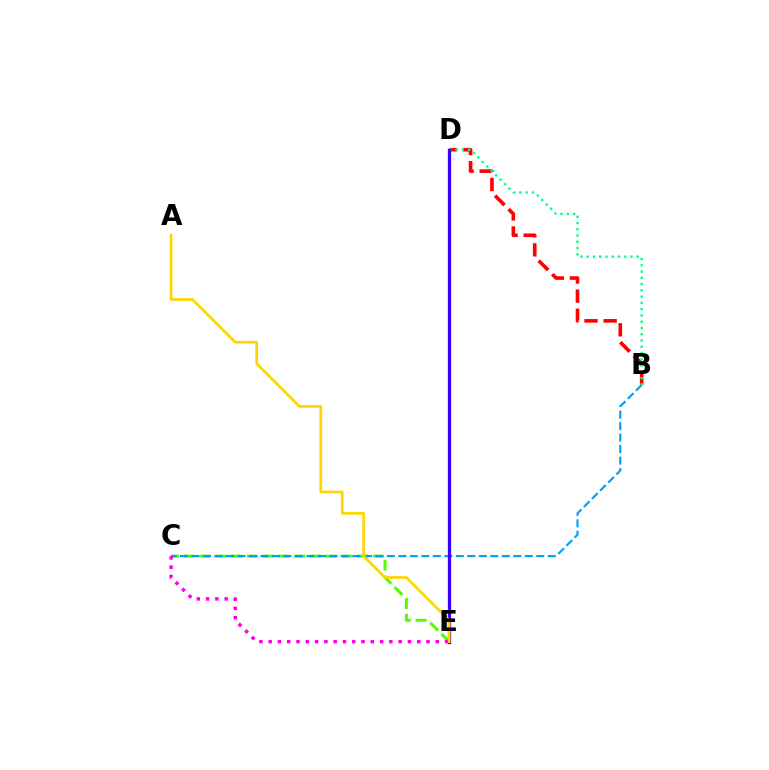{('C', 'E'): [{'color': '#4fff00', 'line_style': 'dashed', 'thickness': 2.14}, {'color': '#ff00ed', 'line_style': 'dotted', 'thickness': 2.52}], ('B', 'D'): [{'color': '#ff0000', 'line_style': 'dashed', 'thickness': 2.6}, {'color': '#00ff86', 'line_style': 'dotted', 'thickness': 1.7}], ('B', 'C'): [{'color': '#009eff', 'line_style': 'dashed', 'thickness': 1.56}], ('D', 'E'): [{'color': '#3700ff', 'line_style': 'solid', 'thickness': 2.34}], ('A', 'E'): [{'color': '#ffd500', 'line_style': 'solid', 'thickness': 1.93}]}